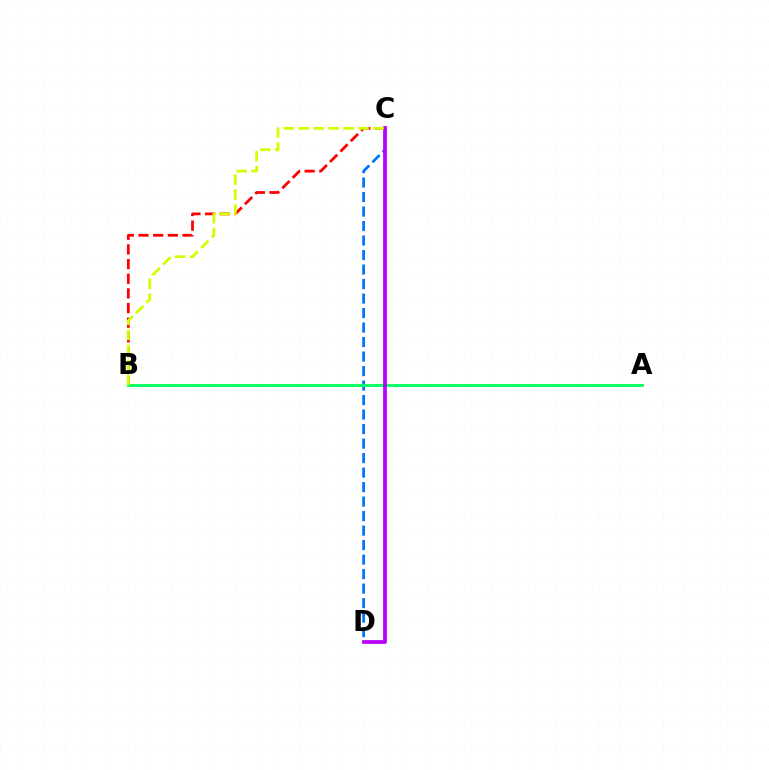{('C', 'D'): [{'color': '#0074ff', 'line_style': 'dashed', 'thickness': 1.97}, {'color': '#b900ff', 'line_style': 'solid', 'thickness': 2.71}], ('B', 'C'): [{'color': '#ff0000', 'line_style': 'dashed', 'thickness': 1.99}, {'color': '#d1ff00', 'line_style': 'dashed', 'thickness': 2.03}], ('A', 'B'): [{'color': '#00ff5c', 'line_style': 'solid', 'thickness': 2.04}]}